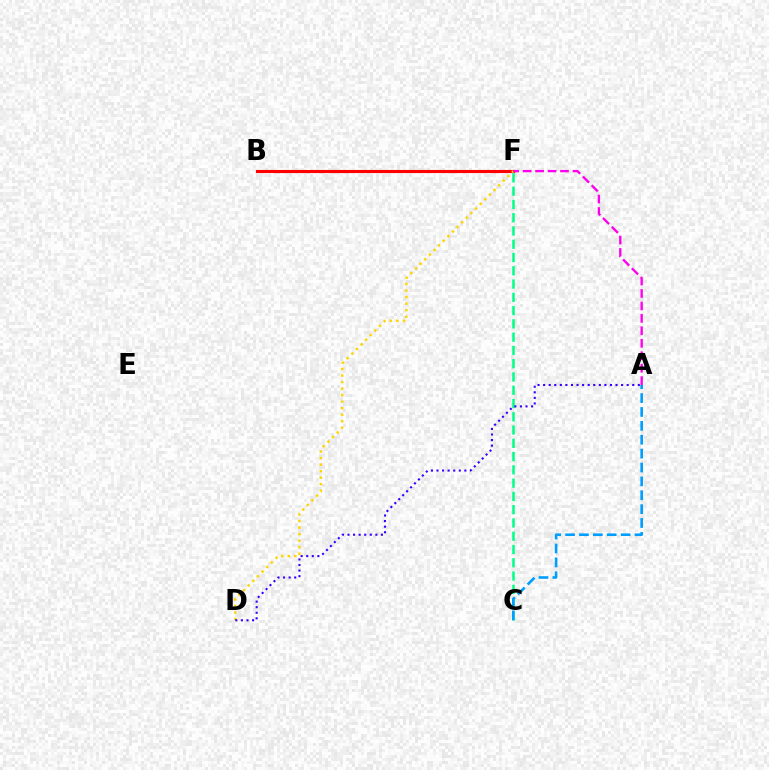{('C', 'F'): [{'color': '#00ff86', 'line_style': 'dashed', 'thickness': 1.8}], ('B', 'F'): [{'color': '#4fff00', 'line_style': 'dashed', 'thickness': 1.85}, {'color': '#ff0000', 'line_style': 'solid', 'thickness': 2.24}], ('A', 'C'): [{'color': '#009eff', 'line_style': 'dashed', 'thickness': 1.89}], ('D', 'F'): [{'color': '#ffd500', 'line_style': 'dotted', 'thickness': 1.77}], ('A', 'D'): [{'color': '#3700ff', 'line_style': 'dotted', 'thickness': 1.51}], ('A', 'F'): [{'color': '#ff00ed', 'line_style': 'dashed', 'thickness': 1.69}]}